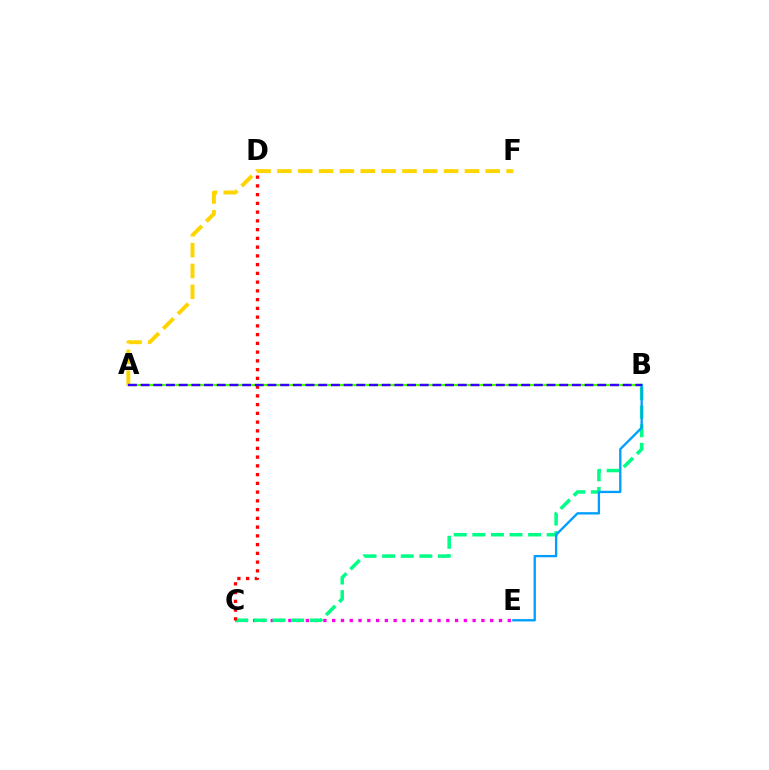{('C', 'E'): [{'color': '#ff00ed', 'line_style': 'dotted', 'thickness': 2.38}], ('A', 'B'): [{'color': '#4fff00', 'line_style': 'solid', 'thickness': 1.62}, {'color': '#3700ff', 'line_style': 'dashed', 'thickness': 1.72}], ('B', 'C'): [{'color': '#00ff86', 'line_style': 'dashed', 'thickness': 2.53}], ('B', 'E'): [{'color': '#009eff', 'line_style': 'solid', 'thickness': 1.68}], ('A', 'F'): [{'color': '#ffd500', 'line_style': 'dashed', 'thickness': 2.83}], ('C', 'D'): [{'color': '#ff0000', 'line_style': 'dotted', 'thickness': 2.38}]}